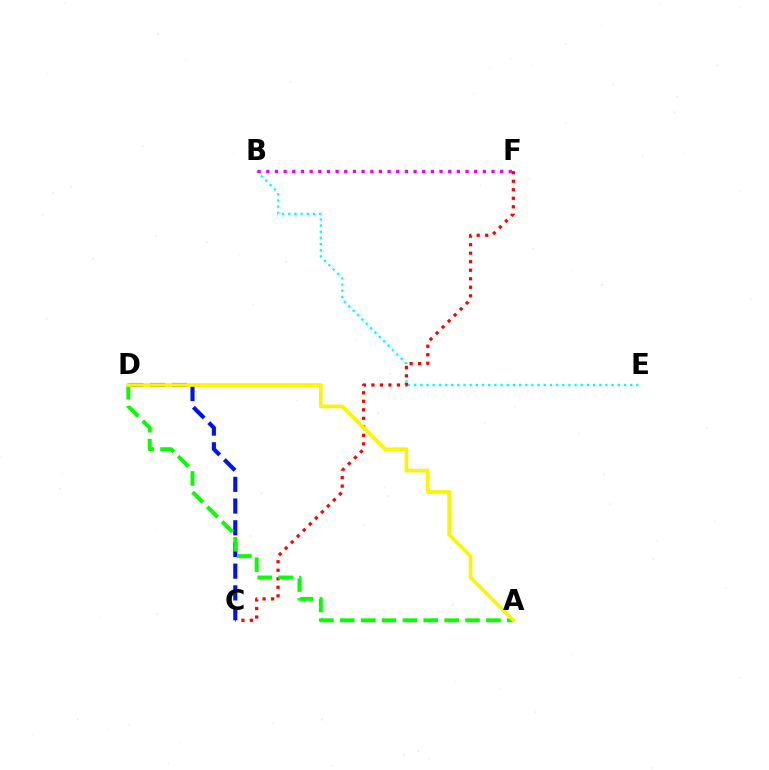{('B', 'E'): [{'color': '#00fff6', 'line_style': 'dotted', 'thickness': 1.68}], ('C', 'F'): [{'color': '#ff0000', 'line_style': 'dotted', 'thickness': 2.31}], ('C', 'D'): [{'color': '#0010ff', 'line_style': 'dashed', 'thickness': 2.95}], ('A', 'D'): [{'color': '#08ff00', 'line_style': 'dashed', 'thickness': 2.84}, {'color': '#fcf500', 'line_style': 'solid', 'thickness': 2.64}], ('B', 'F'): [{'color': '#ee00ff', 'line_style': 'dotted', 'thickness': 2.35}]}